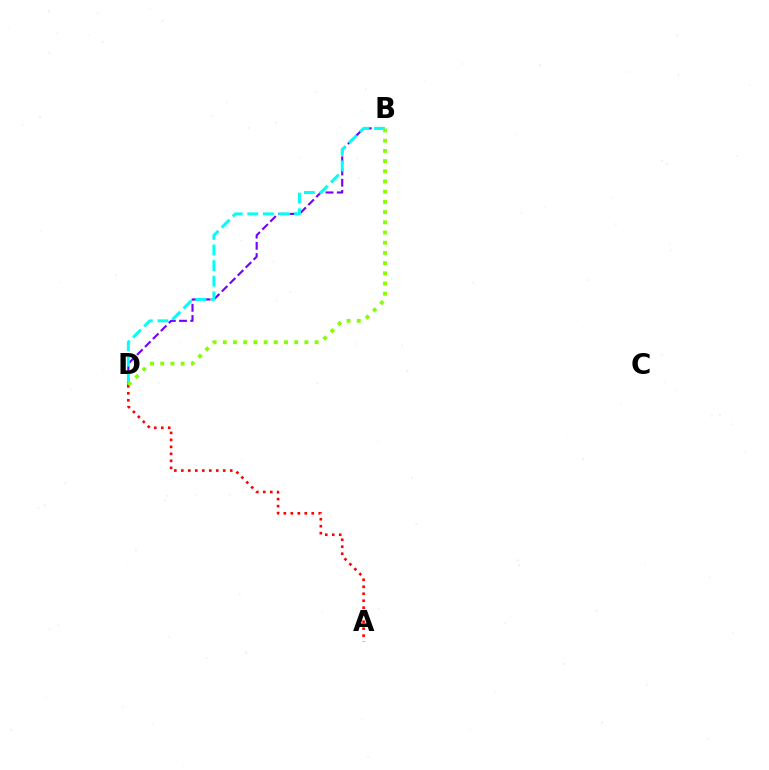{('B', 'D'): [{'color': '#7200ff', 'line_style': 'dashed', 'thickness': 1.53}, {'color': '#00fff6', 'line_style': 'dashed', 'thickness': 2.12}, {'color': '#84ff00', 'line_style': 'dotted', 'thickness': 2.77}], ('A', 'D'): [{'color': '#ff0000', 'line_style': 'dotted', 'thickness': 1.9}]}